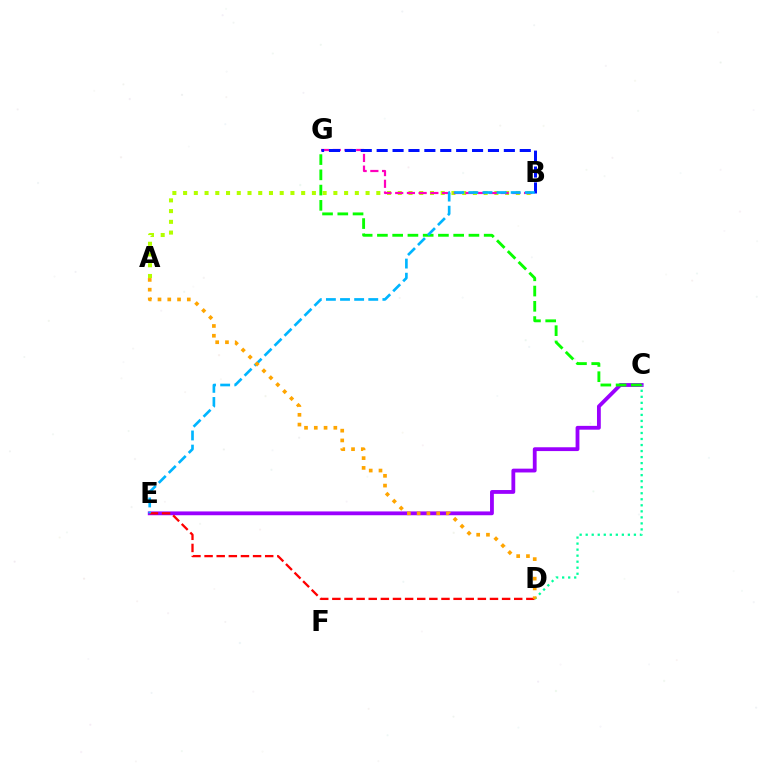{('C', 'E'): [{'color': '#9b00ff', 'line_style': 'solid', 'thickness': 2.74}], ('C', 'D'): [{'color': '#00ff9d', 'line_style': 'dotted', 'thickness': 1.64}], ('C', 'G'): [{'color': '#08ff00', 'line_style': 'dashed', 'thickness': 2.07}], ('A', 'B'): [{'color': '#b3ff00', 'line_style': 'dotted', 'thickness': 2.92}], ('B', 'G'): [{'color': '#ff00bd', 'line_style': 'dashed', 'thickness': 1.59}, {'color': '#0010ff', 'line_style': 'dashed', 'thickness': 2.16}], ('D', 'E'): [{'color': '#ff0000', 'line_style': 'dashed', 'thickness': 1.65}], ('B', 'E'): [{'color': '#00b5ff', 'line_style': 'dashed', 'thickness': 1.92}], ('A', 'D'): [{'color': '#ffa500', 'line_style': 'dotted', 'thickness': 2.65}]}